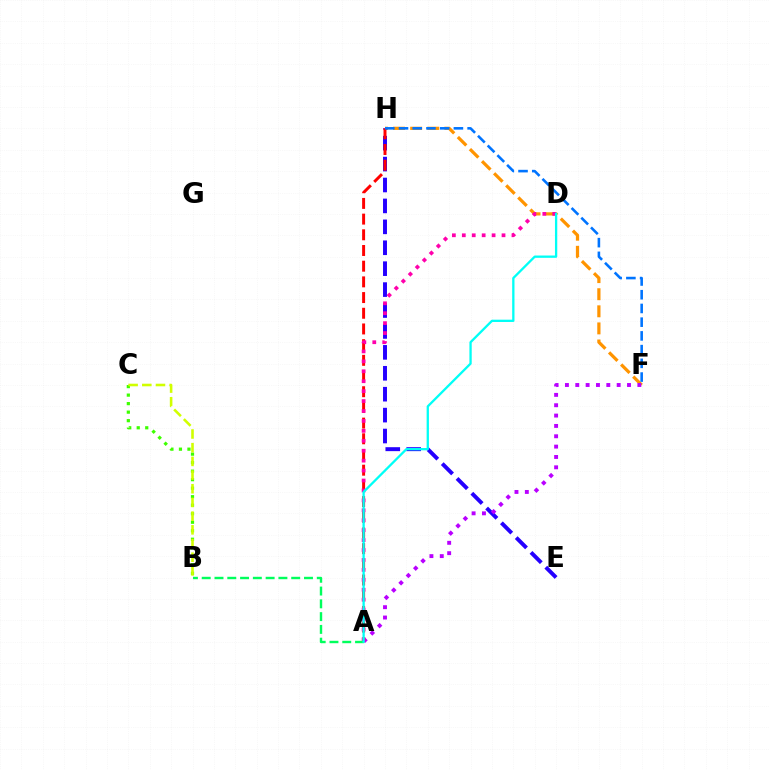{('B', 'C'): [{'color': '#3dff00', 'line_style': 'dotted', 'thickness': 2.31}, {'color': '#d1ff00', 'line_style': 'dashed', 'thickness': 1.86}], ('F', 'H'): [{'color': '#ff9400', 'line_style': 'dashed', 'thickness': 2.32}, {'color': '#0074ff', 'line_style': 'dashed', 'thickness': 1.86}], ('E', 'H'): [{'color': '#2500ff', 'line_style': 'dashed', 'thickness': 2.84}], ('A', 'H'): [{'color': '#ff0000', 'line_style': 'dashed', 'thickness': 2.13}], ('A', 'F'): [{'color': '#b900ff', 'line_style': 'dotted', 'thickness': 2.81}], ('A', 'D'): [{'color': '#ff00ac', 'line_style': 'dotted', 'thickness': 2.7}, {'color': '#00fff6', 'line_style': 'solid', 'thickness': 1.66}], ('A', 'B'): [{'color': '#00ff5c', 'line_style': 'dashed', 'thickness': 1.74}]}